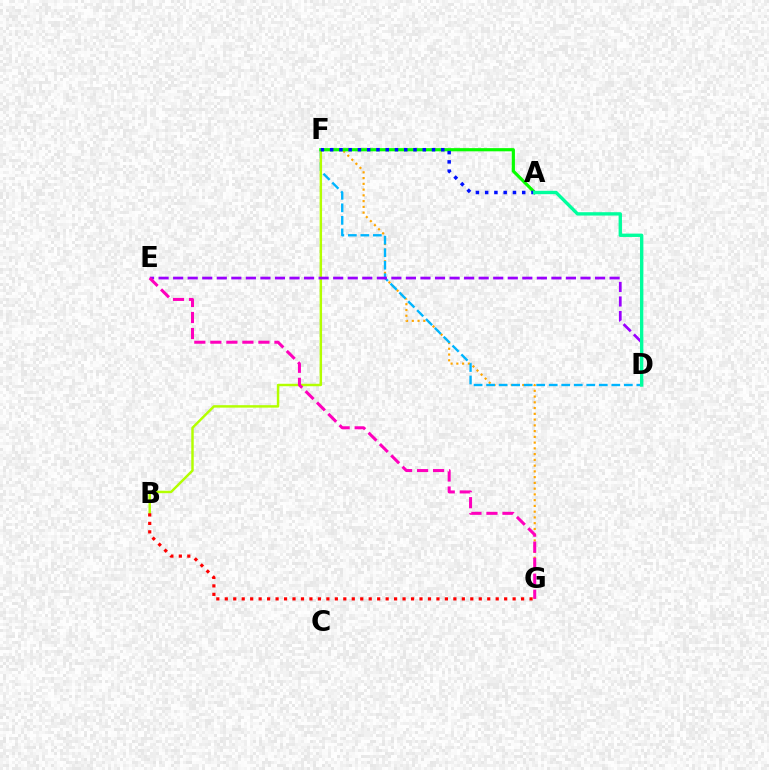{('F', 'G'): [{'color': '#ffa500', 'line_style': 'dotted', 'thickness': 1.56}], ('D', 'F'): [{'color': '#00b5ff', 'line_style': 'dashed', 'thickness': 1.7}], ('B', 'F'): [{'color': '#b3ff00', 'line_style': 'solid', 'thickness': 1.77}], ('A', 'F'): [{'color': '#08ff00', 'line_style': 'solid', 'thickness': 2.29}, {'color': '#0010ff', 'line_style': 'dotted', 'thickness': 2.52}], ('D', 'E'): [{'color': '#9b00ff', 'line_style': 'dashed', 'thickness': 1.98}], ('A', 'D'): [{'color': '#00ff9d', 'line_style': 'solid', 'thickness': 2.42}], ('E', 'G'): [{'color': '#ff00bd', 'line_style': 'dashed', 'thickness': 2.18}], ('B', 'G'): [{'color': '#ff0000', 'line_style': 'dotted', 'thickness': 2.3}]}